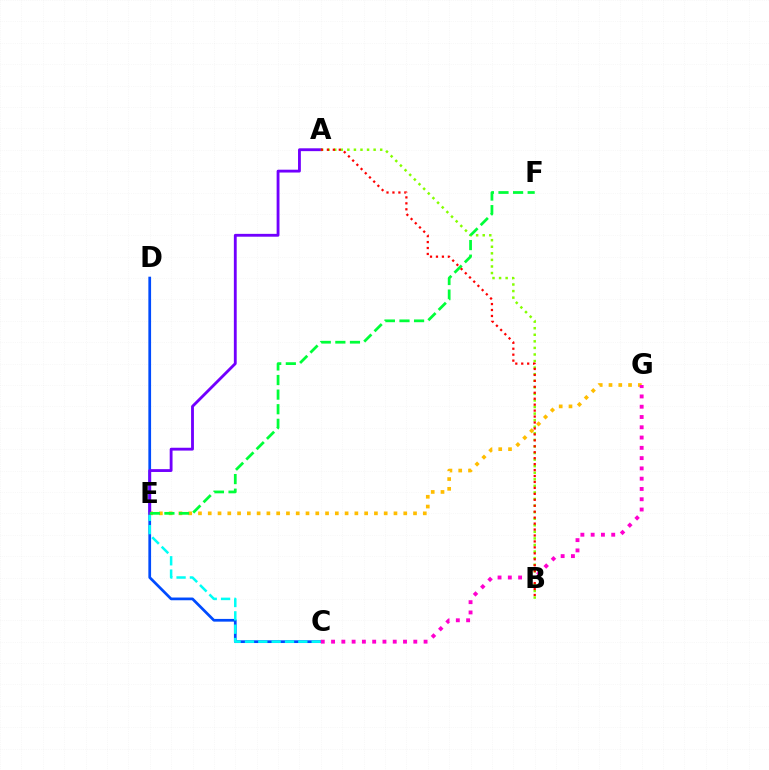{('C', 'D'): [{'color': '#004bff', 'line_style': 'solid', 'thickness': 1.96}], ('E', 'G'): [{'color': '#ffbd00', 'line_style': 'dotted', 'thickness': 2.66}], ('C', 'E'): [{'color': '#00fff6', 'line_style': 'dashed', 'thickness': 1.81}], ('A', 'E'): [{'color': '#7200ff', 'line_style': 'solid', 'thickness': 2.04}], ('C', 'G'): [{'color': '#ff00cf', 'line_style': 'dotted', 'thickness': 2.79}], ('A', 'B'): [{'color': '#84ff00', 'line_style': 'dotted', 'thickness': 1.78}, {'color': '#ff0000', 'line_style': 'dotted', 'thickness': 1.62}], ('E', 'F'): [{'color': '#00ff39', 'line_style': 'dashed', 'thickness': 1.98}]}